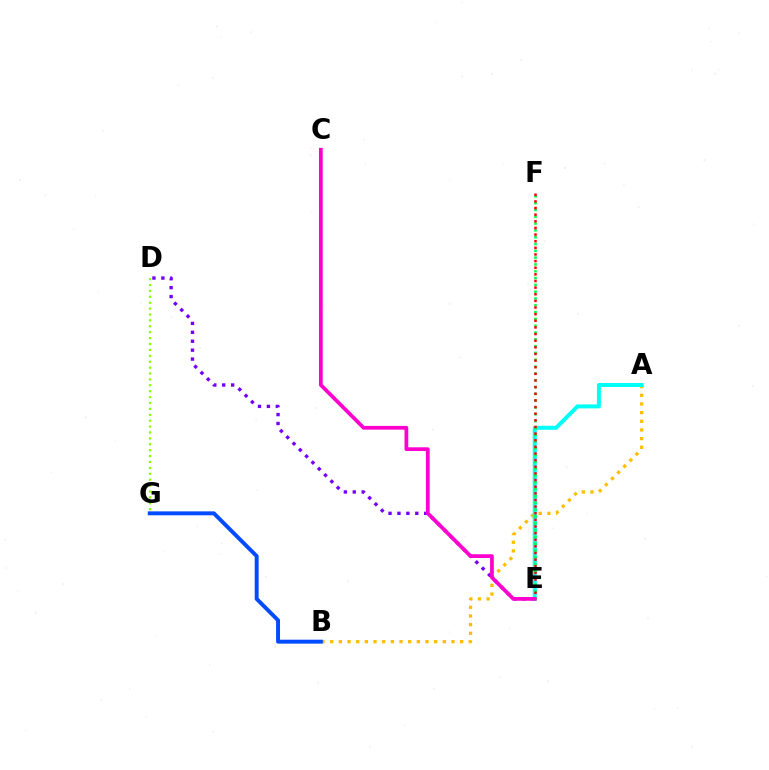{('A', 'B'): [{'color': '#ffbd00', 'line_style': 'dotted', 'thickness': 2.35}], ('D', 'E'): [{'color': '#7200ff', 'line_style': 'dotted', 'thickness': 2.42}], ('A', 'E'): [{'color': '#00fff6', 'line_style': 'solid', 'thickness': 2.88}], ('D', 'G'): [{'color': '#84ff00', 'line_style': 'dotted', 'thickness': 1.6}], ('E', 'F'): [{'color': '#00ff39', 'line_style': 'dotted', 'thickness': 1.85}, {'color': '#ff0000', 'line_style': 'dotted', 'thickness': 1.8}], ('C', 'E'): [{'color': '#ff00cf', 'line_style': 'solid', 'thickness': 2.7}], ('B', 'G'): [{'color': '#004bff', 'line_style': 'solid', 'thickness': 2.83}]}